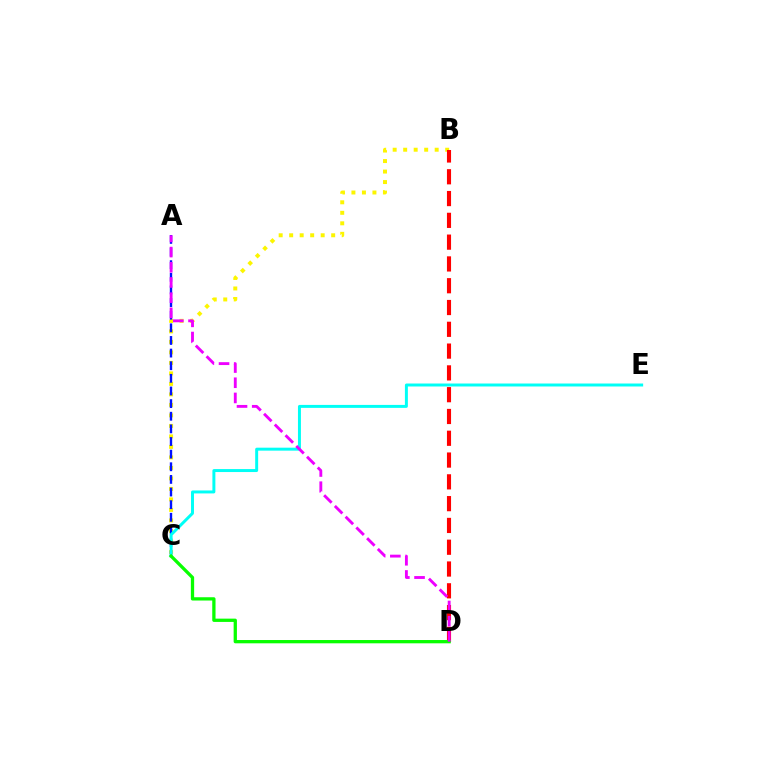{('B', 'C'): [{'color': '#fcf500', 'line_style': 'dotted', 'thickness': 2.85}], ('A', 'C'): [{'color': '#0010ff', 'line_style': 'dashed', 'thickness': 1.72}], ('B', 'D'): [{'color': '#ff0000', 'line_style': 'dashed', 'thickness': 2.96}], ('C', 'E'): [{'color': '#00fff6', 'line_style': 'solid', 'thickness': 2.14}], ('C', 'D'): [{'color': '#08ff00', 'line_style': 'solid', 'thickness': 2.37}], ('A', 'D'): [{'color': '#ee00ff', 'line_style': 'dashed', 'thickness': 2.06}]}